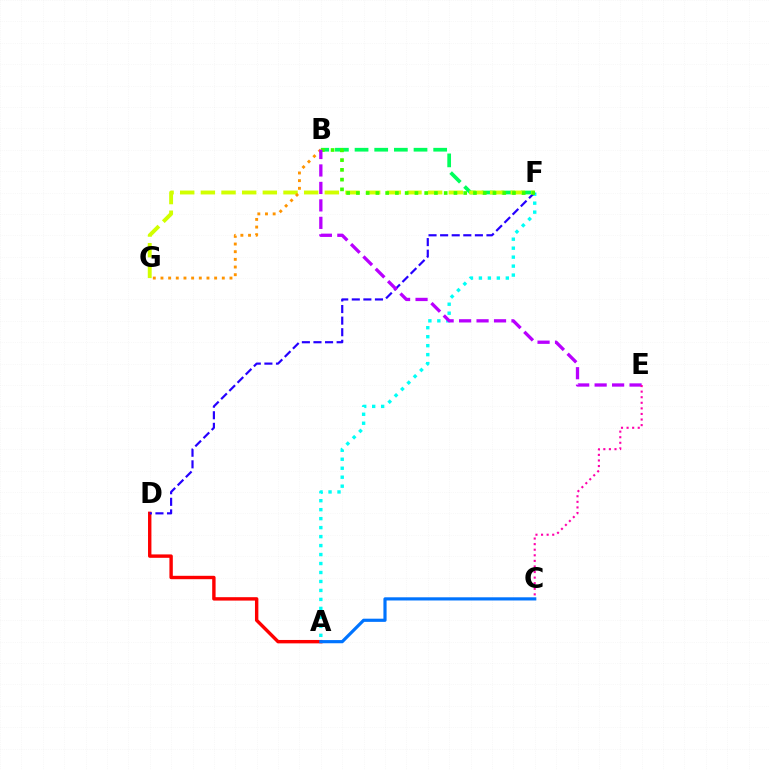{('B', 'F'): [{'color': '#00ff5c', 'line_style': 'dashed', 'thickness': 2.67}, {'color': '#3dff00', 'line_style': 'dotted', 'thickness': 2.65}], ('A', 'D'): [{'color': '#ff0000', 'line_style': 'solid', 'thickness': 2.45}], ('A', 'F'): [{'color': '#00fff6', 'line_style': 'dotted', 'thickness': 2.44}], ('D', 'F'): [{'color': '#2500ff', 'line_style': 'dashed', 'thickness': 1.57}], ('F', 'G'): [{'color': '#d1ff00', 'line_style': 'dashed', 'thickness': 2.81}], ('B', 'G'): [{'color': '#ff9400', 'line_style': 'dotted', 'thickness': 2.08}], ('B', 'E'): [{'color': '#b900ff', 'line_style': 'dashed', 'thickness': 2.37}], ('C', 'E'): [{'color': '#ff00ac', 'line_style': 'dotted', 'thickness': 1.52}], ('A', 'C'): [{'color': '#0074ff', 'line_style': 'solid', 'thickness': 2.28}]}